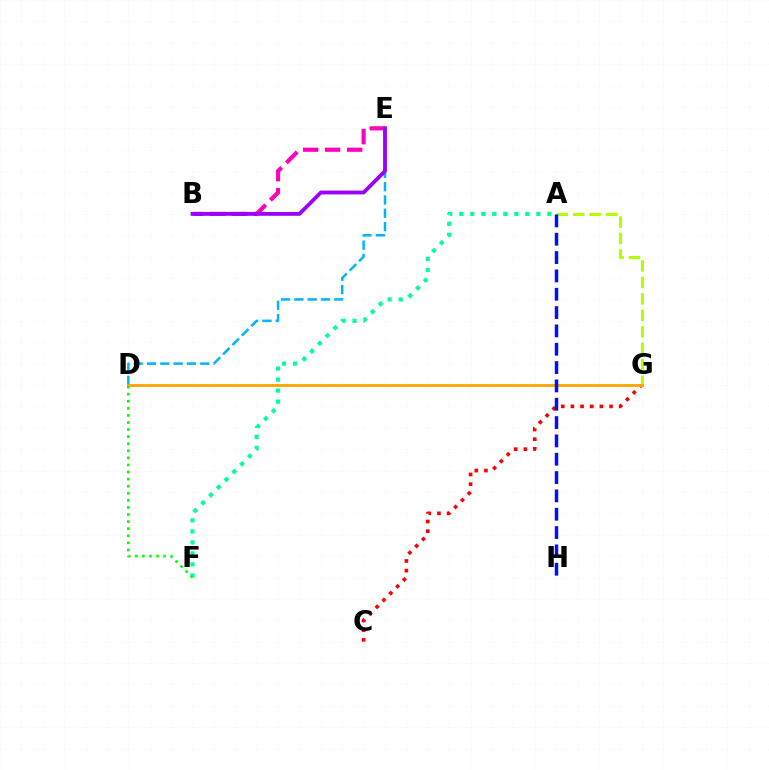{('C', 'G'): [{'color': '#ff0000', 'line_style': 'dotted', 'thickness': 2.62}], ('D', 'E'): [{'color': '#00b5ff', 'line_style': 'dashed', 'thickness': 1.81}], ('B', 'E'): [{'color': '#ff00bd', 'line_style': 'dashed', 'thickness': 2.99}, {'color': '#9b00ff', 'line_style': 'solid', 'thickness': 2.75}], ('A', 'G'): [{'color': '#b3ff00', 'line_style': 'dashed', 'thickness': 2.24}], ('D', 'G'): [{'color': '#ffa500', 'line_style': 'solid', 'thickness': 2.04}], ('A', 'F'): [{'color': '#00ff9d', 'line_style': 'dotted', 'thickness': 2.99}], ('D', 'F'): [{'color': '#08ff00', 'line_style': 'dotted', 'thickness': 1.92}], ('A', 'H'): [{'color': '#0010ff', 'line_style': 'dashed', 'thickness': 2.49}]}